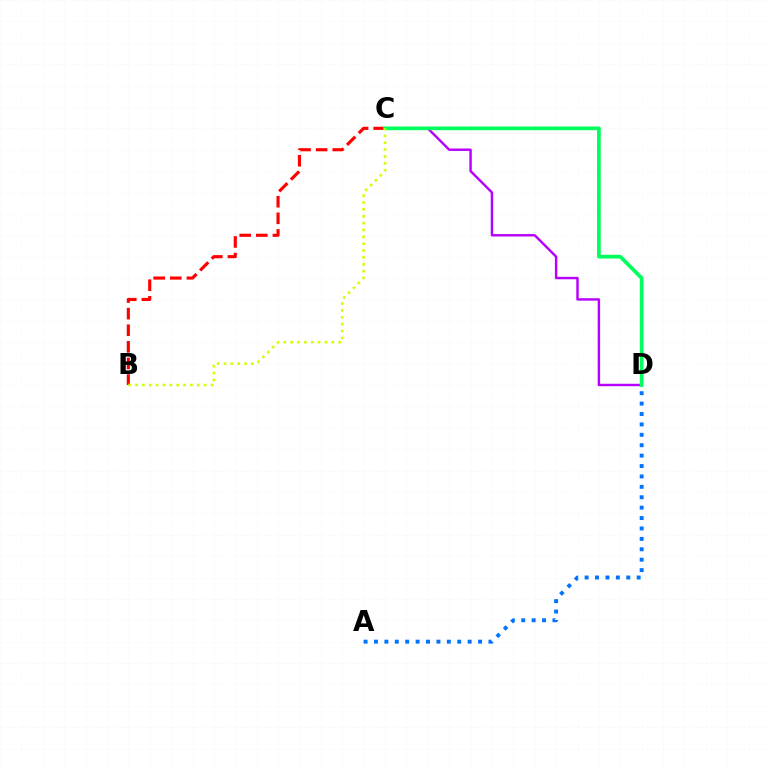{('A', 'D'): [{'color': '#0074ff', 'line_style': 'dotted', 'thickness': 2.83}], ('C', 'D'): [{'color': '#b900ff', 'line_style': 'solid', 'thickness': 1.75}, {'color': '#00ff5c', 'line_style': 'solid', 'thickness': 2.68}], ('B', 'C'): [{'color': '#ff0000', 'line_style': 'dashed', 'thickness': 2.26}, {'color': '#d1ff00', 'line_style': 'dotted', 'thickness': 1.87}]}